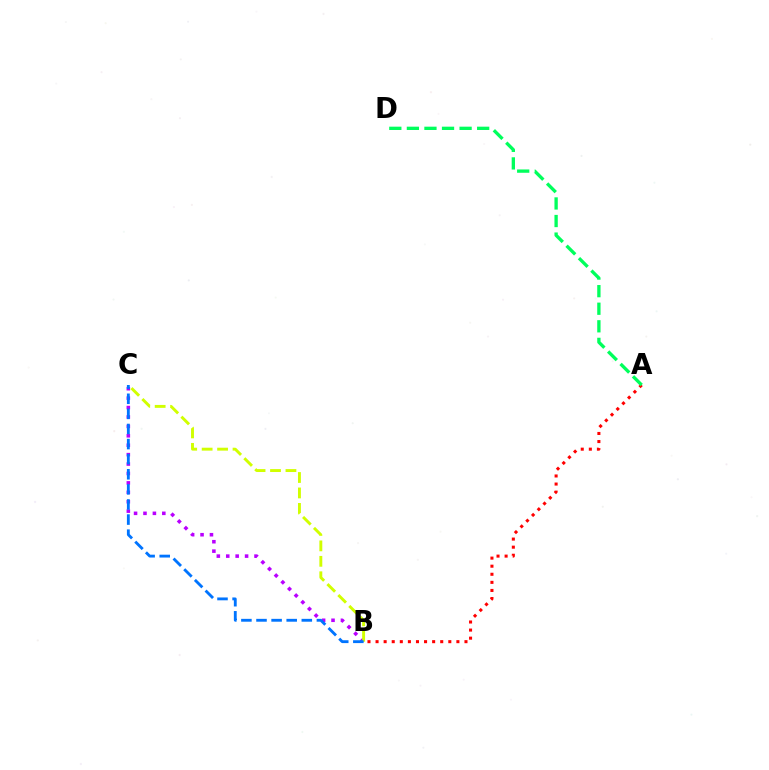{('A', 'B'): [{'color': '#ff0000', 'line_style': 'dotted', 'thickness': 2.2}], ('B', 'C'): [{'color': '#b900ff', 'line_style': 'dotted', 'thickness': 2.56}, {'color': '#d1ff00', 'line_style': 'dashed', 'thickness': 2.1}, {'color': '#0074ff', 'line_style': 'dashed', 'thickness': 2.05}], ('A', 'D'): [{'color': '#00ff5c', 'line_style': 'dashed', 'thickness': 2.39}]}